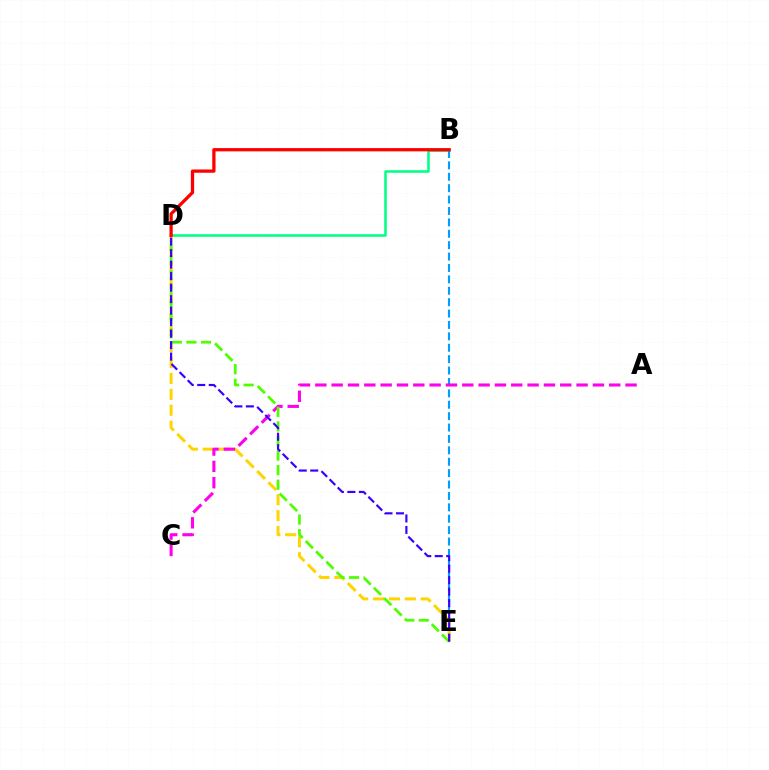{('B', 'D'): [{'color': '#00ff86', 'line_style': 'solid', 'thickness': 1.83}, {'color': '#ff0000', 'line_style': 'solid', 'thickness': 2.36}], ('B', 'E'): [{'color': '#009eff', 'line_style': 'dashed', 'thickness': 1.55}], ('D', 'E'): [{'color': '#ffd500', 'line_style': 'dashed', 'thickness': 2.16}, {'color': '#4fff00', 'line_style': 'dashed', 'thickness': 1.98}, {'color': '#3700ff', 'line_style': 'dashed', 'thickness': 1.56}], ('A', 'C'): [{'color': '#ff00ed', 'line_style': 'dashed', 'thickness': 2.22}]}